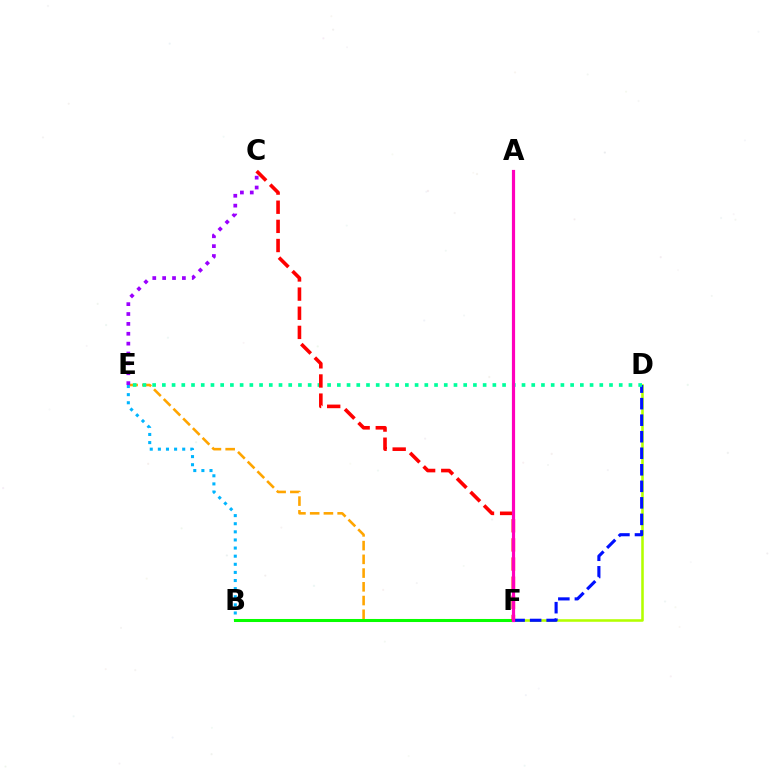{('E', 'F'): [{'color': '#ffa500', 'line_style': 'dashed', 'thickness': 1.87}], ('D', 'F'): [{'color': '#b3ff00', 'line_style': 'solid', 'thickness': 1.85}, {'color': '#0010ff', 'line_style': 'dashed', 'thickness': 2.25}], ('B', 'E'): [{'color': '#00b5ff', 'line_style': 'dotted', 'thickness': 2.2}], ('B', 'F'): [{'color': '#08ff00', 'line_style': 'solid', 'thickness': 2.19}], ('D', 'E'): [{'color': '#00ff9d', 'line_style': 'dotted', 'thickness': 2.64}], ('C', 'F'): [{'color': '#ff0000', 'line_style': 'dashed', 'thickness': 2.6}], ('A', 'F'): [{'color': '#ff00bd', 'line_style': 'solid', 'thickness': 2.3}], ('C', 'E'): [{'color': '#9b00ff', 'line_style': 'dotted', 'thickness': 2.68}]}